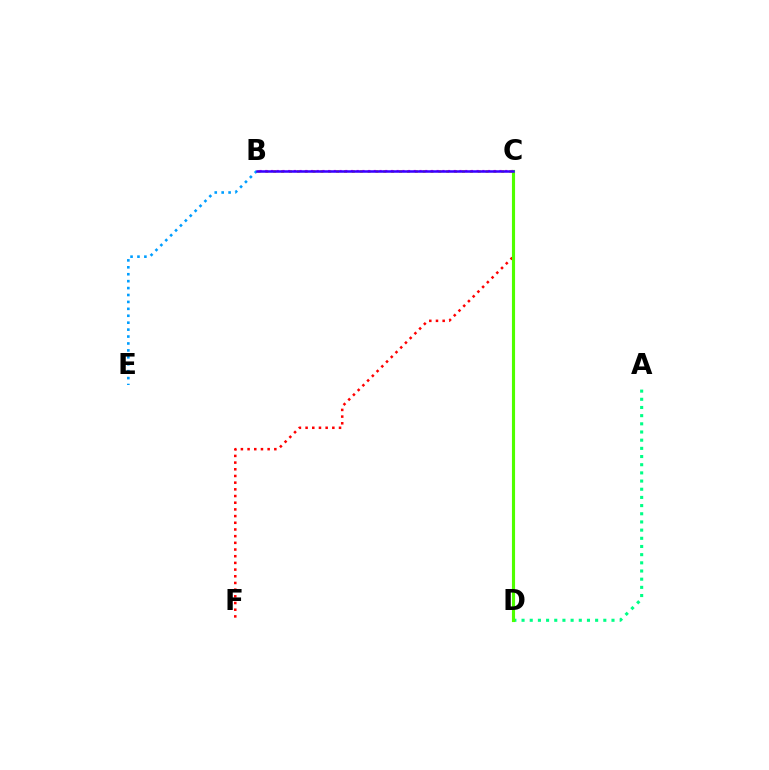{('B', 'E'): [{'color': '#009eff', 'line_style': 'dotted', 'thickness': 1.88}], ('B', 'C'): [{'color': '#ffd500', 'line_style': 'dotted', 'thickness': 2.14}, {'color': '#ff00ed', 'line_style': 'dotted', 'thickness': 1.55}, {'color': '#3700ff', 'line_style': 'solid', 'thickness': 1.81}], ('C', 'F'): [{'color': '#ff0000', 'line_style': 'dotted', 'thickness': 1.82}], ('A', 'D'): [{'color': '#00ff86', 'line_style': 'dotted', 'thickness': 2.22}], ('C', 'D'): [{'color': '#4fff00', 'line_style': 'solid', 'thickness': 2.25}]}